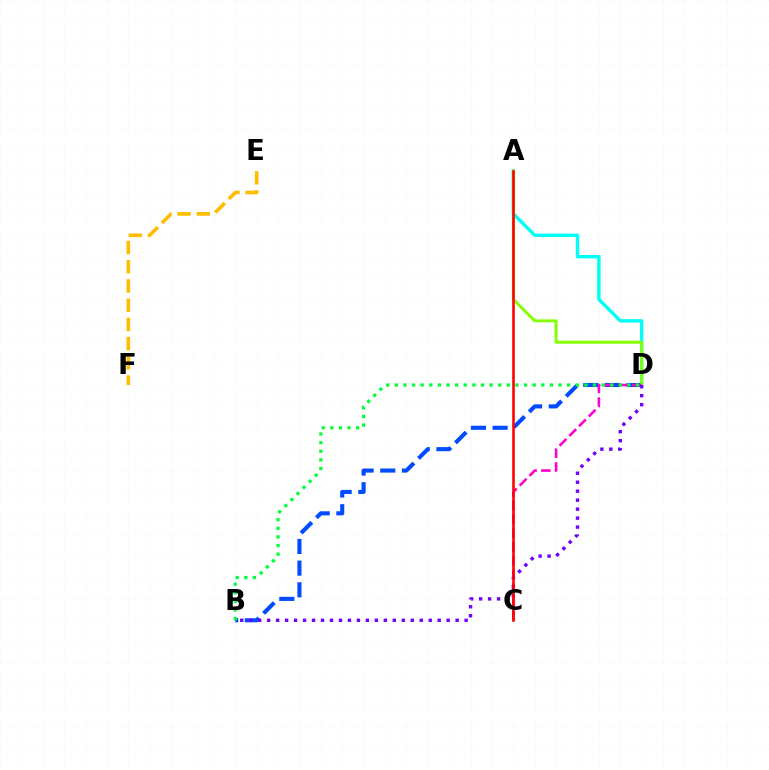{('E', 'F'): [{'color': '#ffbd00', 'line_style': 'dashed', 'thickness': 2.61}], ('B', 'D'): [{'color': '#004bff', 'line_style': 'dashed', 'thickness': 2.94}, {'color': '#00ff39', 'line_style': 'dotted', 'thickness': 2.34}, {'color': '#7200ff', 'line_style': 'dotted', 'thickness': 2.44}], ('A', 'D'): [{'color': '#00fff6', 'line_style': 'solid', 'thickness': 2.44}, {'color': '#84ff00', 'line_style': 'solid', 'thickness': 2.12}], ('C', 'D'): [{'color': '#ff00cf', 'line_style': 'dashed', 'thickness': 1.87}], ('A', 'C'): [{'color': '#ff0000', 'line_style': 'solid', 'thickness': 1.87}]}